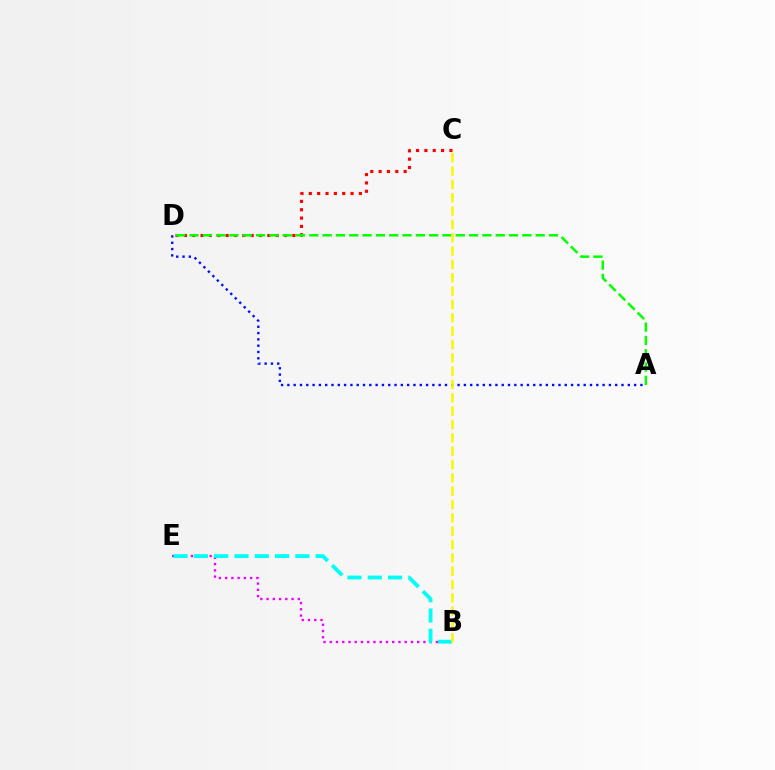{('B', 'E'): [{'color': '#ee00ff', 'line_style': 'dotted', 'thickness': 1.7}, {'color': '#00fff6', 'line_style': 'dashed', 'thickness': 2.76}], ('C', 'D'): [{'color': '#ff0000', 'line_style': 'dotted', 'thickness': 2.27}], ('A', 'D'): [{'color': '#0010ff', 'line_style': 'dotted', 'thickness': 1.71}, {'color': '#08ff00', 'line_style': 'dashed', 'thickness': 1.81}], ('B', 'C'): [{'color': '#fcf500', 'line_style': 'dashed', 'thickness': 1.81}]}